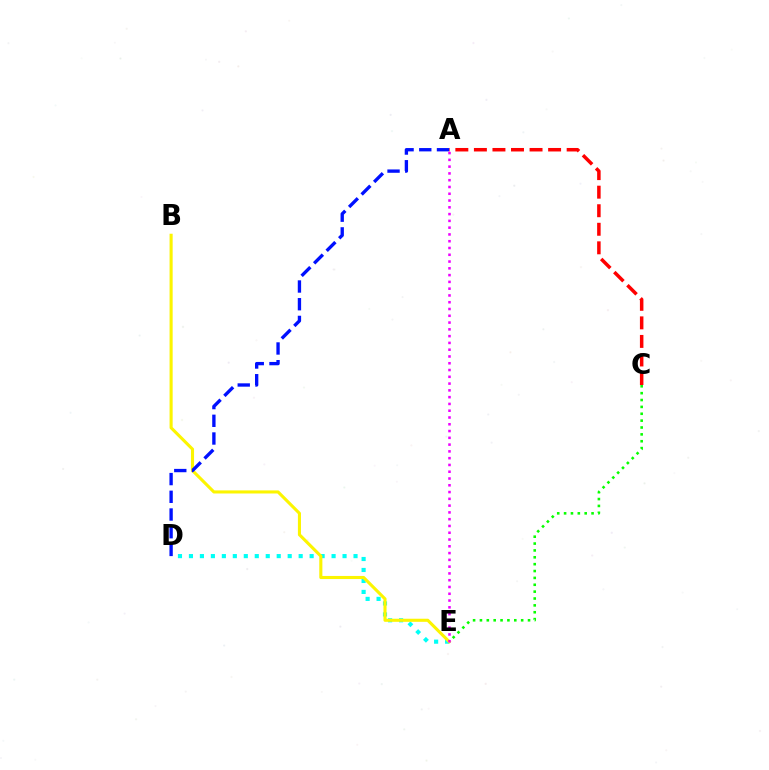{('C', 'E'): [{'color': '#08ff00', 'line_style': 'dotted', 'thickness': 1.87}], ('A', 'C'): [{'color': '#ff0000', 'line_style': 'dashed', 'thickness': 2.52}], ('D', 'E'): [{'color': '#00fff6', 'line_style': 'dotted', 'thickness': 2.98}], ('B', 'E'): [{'color': '#fcf500', 'line_style': 'solid', 'thickness': 2.22}], ('A', 'D'): [{'color': '#0010ff', 'line_style': 'dashed', 'thickness': 2.41}], ('A', 'E'): [{'color': '#ee00ff', 'line_style': 'dotted', 'thickness': 1.84}]}